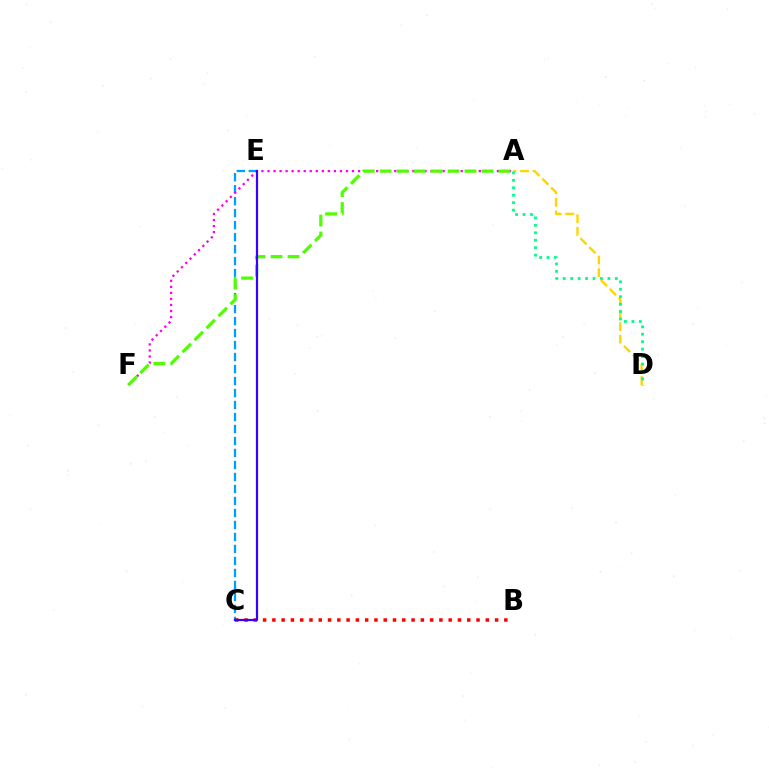{('C', 'E'): [{'color': '#009eff', 'line_style': 'dashed', 'thickness': 1.63}, {'color': '#3700ff', 'line_style': 'solid', 'thickness': 1.59}], ('A', 'D'): [{'color': '#ffd500', 'line_style': 'dashed', 'thickness': 1.71}, {'color': '#00ff86', 'line_style': 'dotted', 'thickness': 2.02}], ('A', 'F'): [{'color': '#ff00ed', 'line_style': 'dotted', 'thickness': 1.64}, {'color': '#4fff00', 'line_style': 'dashed', 'thickness': 2.3}], ('B', 'C'): [{'color': '#ff0000', 'line_style': 'dotted', 'thickness': 2.52}]}